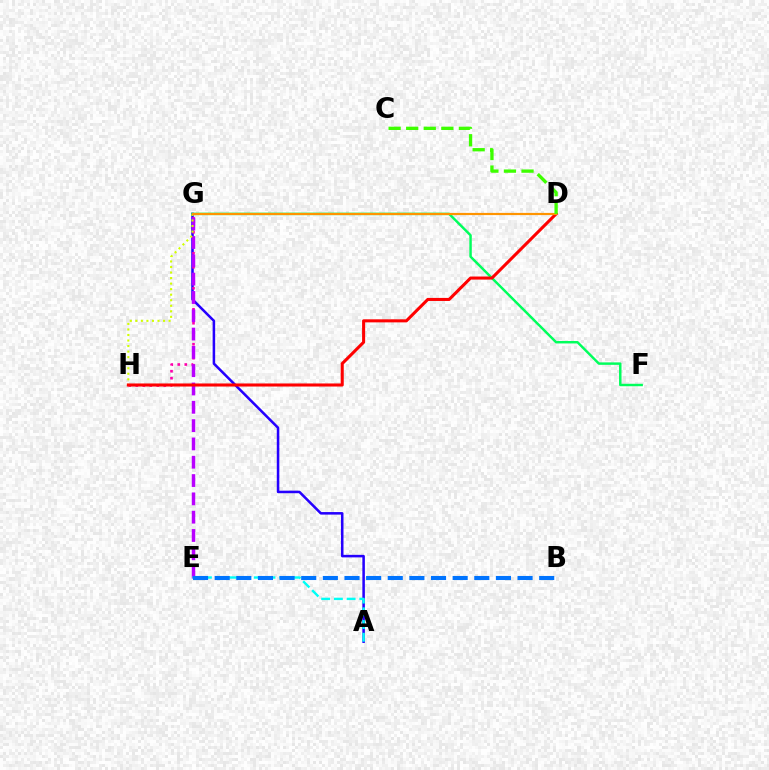{('A', 'G'): [{'color': '#2500ff', 'line_style': 'solid', 'thickness': 1.83}], ('F', 'G'): [{'color': '#00ff5c', 'line_style': 'solid', 'thickness': 1.77}], ('G', 'H'): [{'color': '#ff00ac', 'line_style': 'dotted', 'thickness': 1.9}, {'color': '#d1ff00', 'line_style': 'dotted', 'thickness': 1.5}], ('E', 'G'): [{'color': '#b900ff', 'line_style': 'dashed', 'thickness': 2.49}], ('D', 'H'): [{'color': '#ff0000', 'line_style': 'solid', 'thickness': 2.2}], ('D', 'G'): [{'color': '#ff9400', 'line_style': 'solid', 'thickness': 1.58}], ('C', 'D'): [{'color': '#3dff00', 'line_style': 'dashed', 'thickness': 2.39}], ('A', 'E'): [{'color': '#00fff6', 'line_style': 'dashed', 'thickness': 1.73}], ('B', 'E'): [{'color': '#0074ff', 'line_style': 'dashed', 'thickness': 2.94}]}